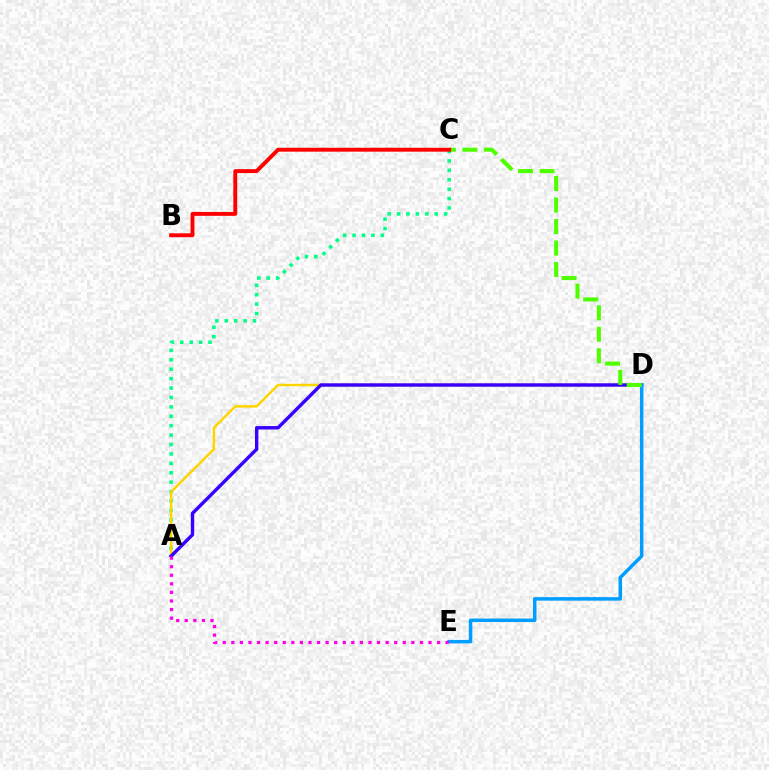{('A', 'C'): [{'color': '#00ff86', 'line_style': 'dotted', 'thickness': 2.56}], ('A', 'D'): [{'color': '#ffd500', 'line_style': 'solid', 'thickness': 1.77}, {'color': '#3700ff', 'line_style': 'solid', 'thickness': 2.45}], ('D', 'E'): [{'color': '#009eff', 'line_style': 'solid', 'thickness': 2.53}], ('C', 'D'): [{'color': '#4fff00', 'line_style': 'dashed', 'thickness': 2.92}], ('A', 'E'): [{'color': '#ff00ed', 'line_style': 'dotted', 'thickness': 2.33}], ('B', 'C'): [{'color': '#ff0000', 'line_style': 'solid', 'thickness': 2.81}]}